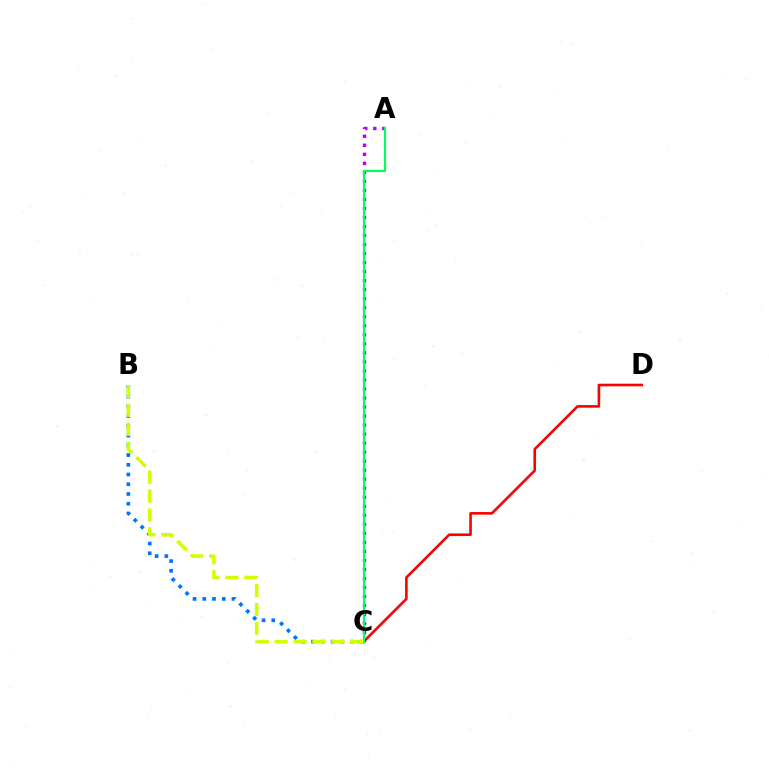{('B', 'C'): [{'color': '#0074ff', 'line_style': 'dotted', 'thickness': 2.65}, {'color': '#d1ff00', 'line_style': 'dashed', 'thickness': 2.57}], ('C', 'D'): [{'color': '#ff0000', 'line_style': 'solid', 'thickness': 1.88}], ('A', 'C'): [{'color': '#b900ff', 'line_style': 'dotted', 'thickness': 2.45}, {'color': '#00ff5c', 'line_style': 'solid', 'thickness': 1.54}]}